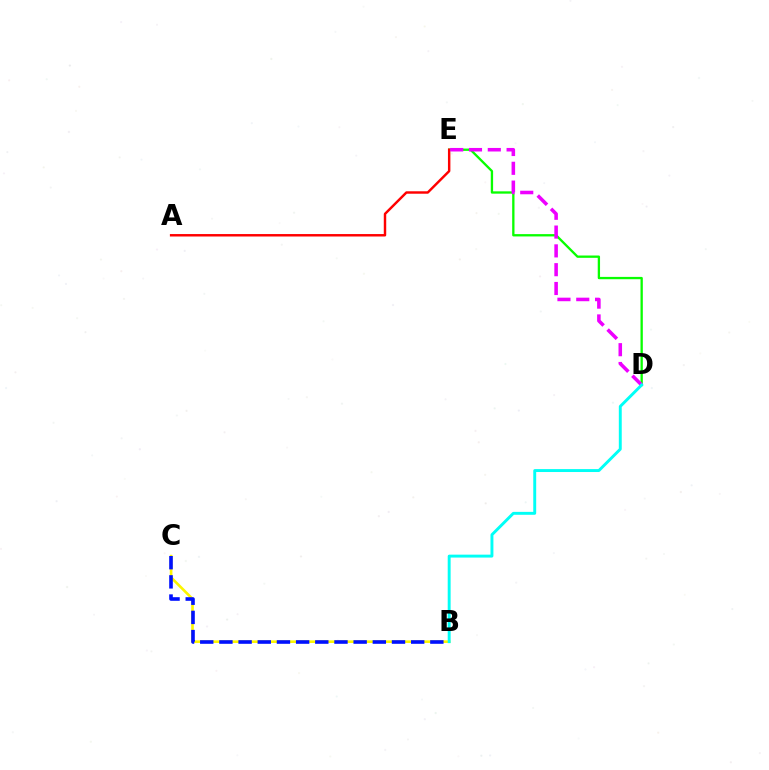{('D', 'E'): [{'color': '#08ff00', 'line_style': 'solid', 'thickness': 1.67}, {'color': '#ee00ff', 'line_style': 'dashed', 'thickness': 2.55}], ('A', 'E'): [{'color': '#ff0000', 'line_style': 'solid', 'thickness': 1.76}], ('B', 'C'): [{'color': '#fcf500', 'line_style': 'solid', 'thickness': 1.89}, {'color': '#0010ff', 'line_style': 'dashed', 'thickness': 2.61}], ('B', 'D'): [{'color': '#00fff6', 'line_style': 'solid', 'thickness': 2.1}]}